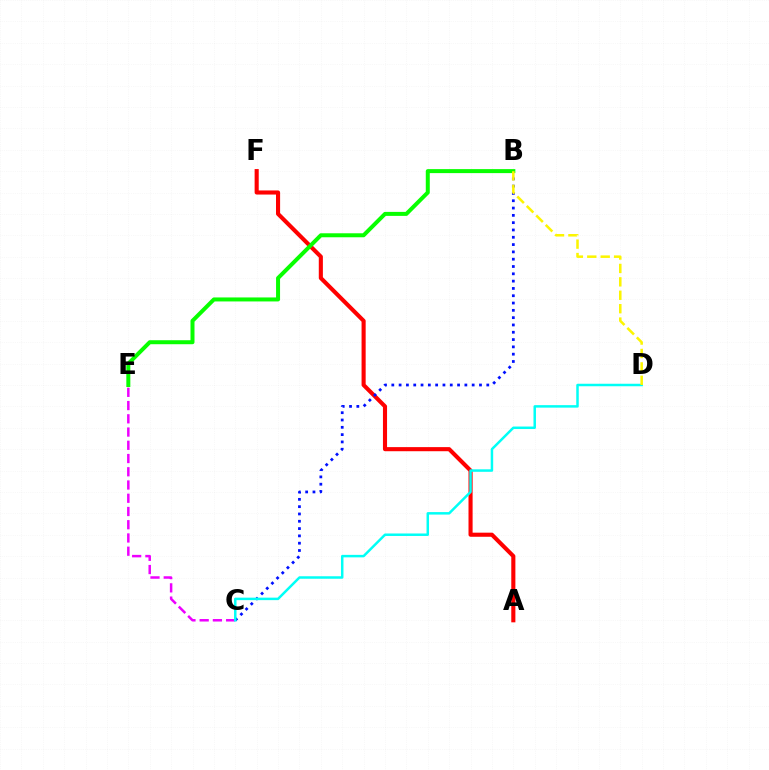{('C', 'E'): [{'color': '#ee00ff', 'line_style': 'dashed', 'thickness': 1.8}], ('A', 'F'): [{'color': '#ff0000', 'line_style': 'solid', 'thickness': 2.95}], ('B', 'C'): [{'color': '#0010ff', 'line_style': 'dotted', 'thickness': 1.99}], ('B', 'E'): [{'color': '#08ff00', 'line_style': 'solid', 'thickness': 2.88}], ('C', 'D'): [{'color': '#00fff6', 'line_style': 'solid', 'thickness': 1.79}], ('B', 'D'): [{'color': '#fcf500', 'line_style': 'dashed', 'thickness': 1.82}]}